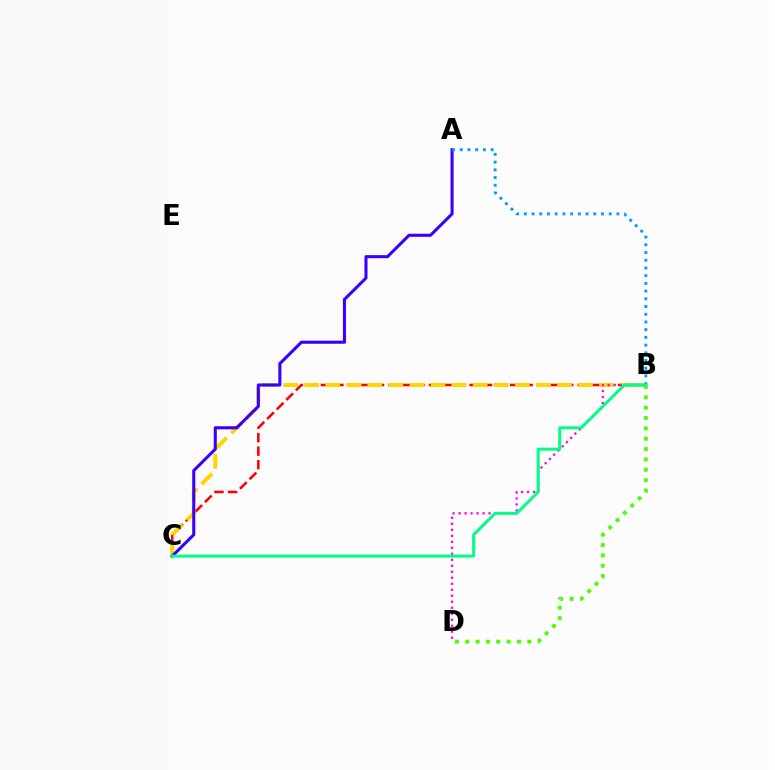{('B', 'C'): [{'color': '#ff0000', 'line_style': 'dashed', 'thickness': 1.84}, {'color': '#ffd500', 'line_style': 'dashed', 'thickness': 2.86}, {'color': '#00ff86', 'line_style': 'solid', 'thickness': 2.15}], ('A', 'C'): [{'color': '#3700ff', 'line_style': 'solid', 'thickness': 2.2}], ('B', 'D'): [{'color': '#ff00ed', 'line_style': 'dotted', 'thickness': 1.63}, {'color': '#4fff00', 'line_style': 'dotted', 'thickness': 2.81}], ('A', 'B'): [{'color': '#009eff', 'line_style': 'dotted', 'thickness': 2.1}]}